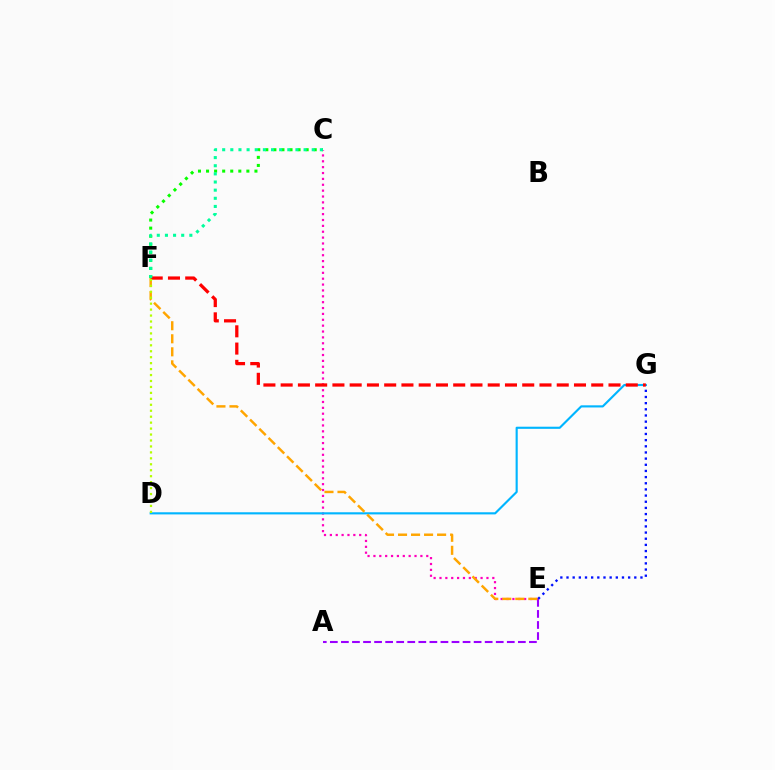{('C', 'E'): [{'color': '#ff00bd', 'line_style': 'dotted', 'thickness': 1.59}], ('E', 'G'): [{'color': '#0010ff', 'line_style': 'dotted', 'thickness': 1.67}], ('C', 'F'): [{'color': '#08ff00', 'line_style': 'dotted', 'thickness': 2.19}, {'color': '#00ff9d', 'line_style': 'dotted', 'thickness': 2.21}], ('D', 'G'): [{'color': '#00b5ff', 'line_style': 'solid', 'thickness': 1.54}], ('A', 'E'): [{'color': '#9b00ff', 'line_style': 'dashed', 'thickness': 1.5}], ('E', 'F'): [{'color': '#ffa500', 'line_style': 'dashed', 'thickness': 1.77}], ('F', 'G'): [{'color': '#ff0000', 'line_style': 'dashed', 'thickness': 2.34}], ('D', 'F'): [{'color': '#b3ff00', 'line_style': 'dotted', 'thickness': 1.62}]}